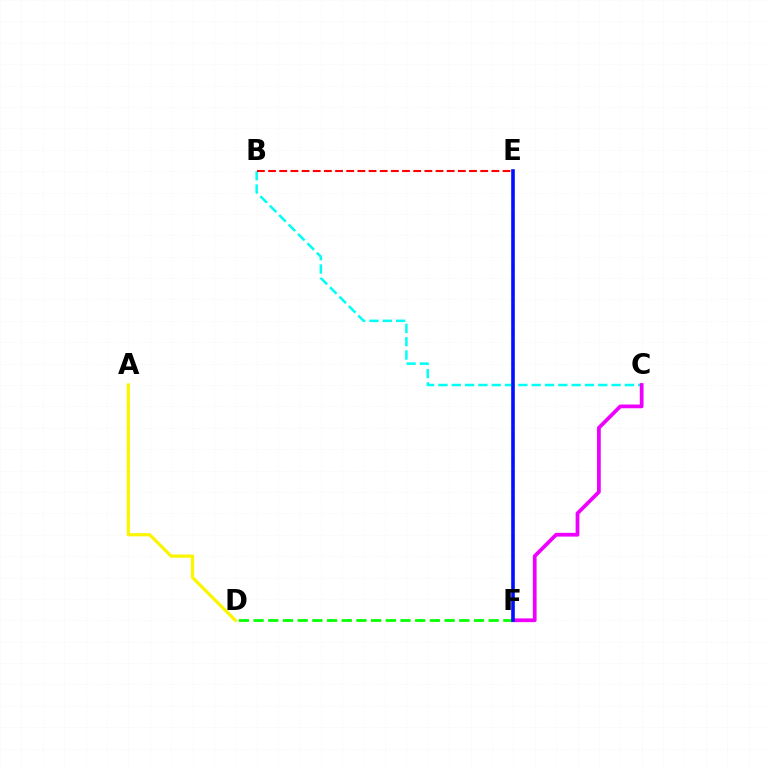{('B', 'C'): [{'color': '#00fff6', 'line_style': 'dashed', 'thickness': 1.81}], ('C', 'F'): [{'color': '#ee00ff', 'line_style': 'solid', 'thickness': 2.7}], ('D', 'F'): [{'color': '#08ff00', 'line_style': 'dashed', 'thickness': 2.0}], ('E', 'F'): [{'color': '#0010ff', 'line_style': 'solid', 'thickness': 2.6}], ('B', 'E'): [{'color': '#ff0000', 'line_style': 'dashed', 'thickness': 1.52}], ('A', 'D'): [{'color': '#fcf500', 'line_style': 'solid', 'thickness': 2.32}]}